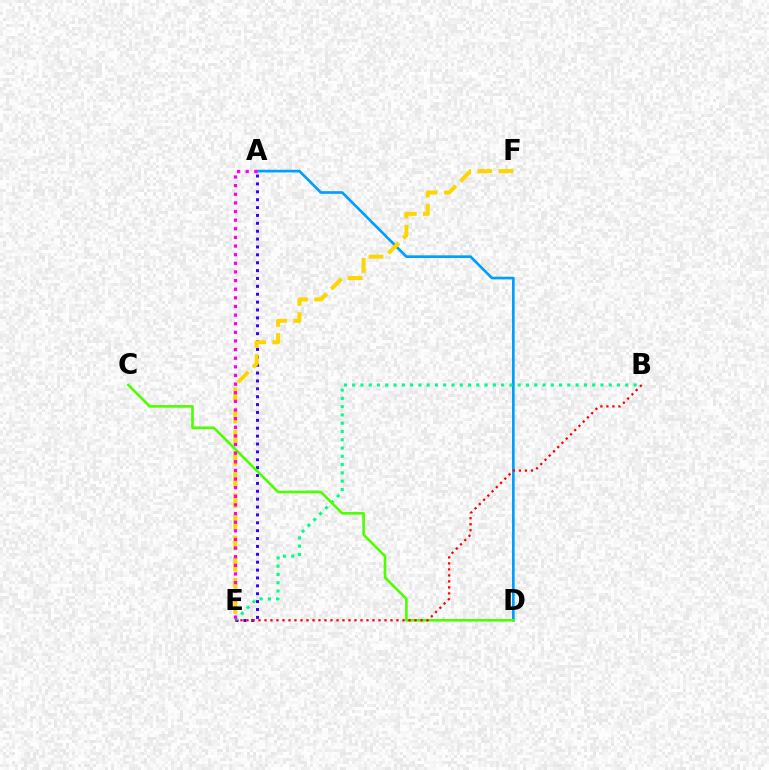{('A', 'E'): [{'color': '#3700ff', 'line_style': 'dotted', 'thickness': 2.14}, {'color': '#ff00ed', 'line_style': 'dotted', 'thickness': 2.34}], ('A', 'D'): [{'color': '#009eff', 'line_style': 'solid', 'thickness': 1.91}], ('B', 'E'): [{'color': '#00ff86', 'line_style': 'dotted', 'thickness': 2.25}, {'color': '#ff0000', 'line_style': 'dotted', 'thickness': 1.63}], ('E', 'F'): [{'color': '#ffd500', 'line_style': 'dashed', 'thickness': 2.87}], ('C', 'D'): [{'color': '#4fff00', 'line_style': 'solid', 'thickness': 1.9}]}